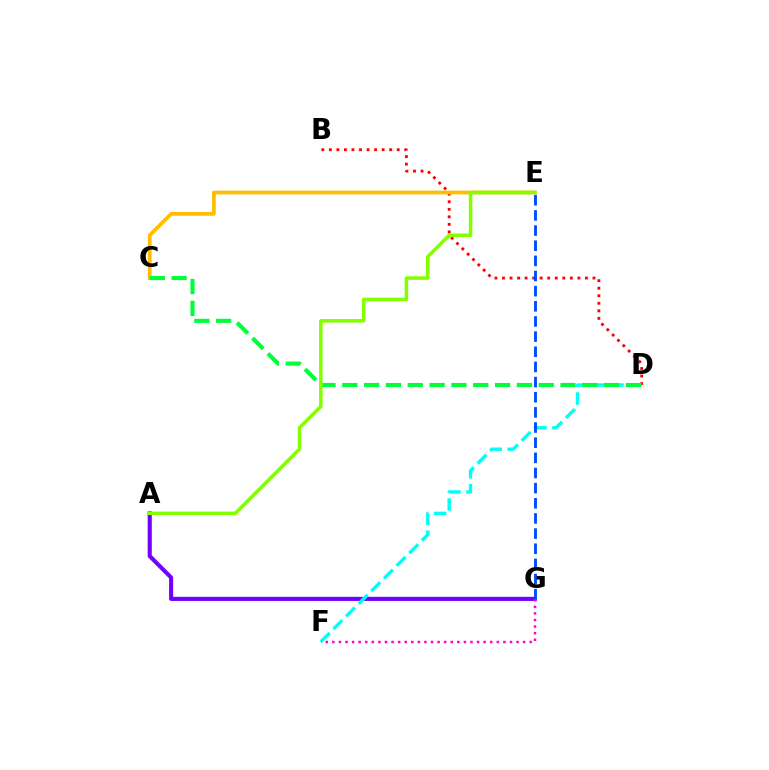{('B', 'D'): [{'color': '#ff0000', 'line_style': 'dotted', 'thickness': 2.05}], ('A', 'G'): [{'color': '#7200ff', 'line_style': 'solid', 'thickness': 2.96}], ('D', 'F'): [{'color': '#00fff6', 'line_style': 'dashed', 'thickness': 2.43}], ('C', 'E'): [{'color': '#ffbd00', 'line_style': 'solid', 'thickness': 2.7}], ('C', 'D'): [{'color': '#00ff39', 'line_style': 'dashed', 'thickness': 2.96}], ('F', 'G'): [{'color': '#ff00cf', 'line_style': 'dotted', 'thickness': 1.79}], ('A', 'E'): [{'color': '#84ff00', 'line_style': 'solid', 'thickness': 2.55}], ('E', 'G'): [{'color': '#004bff', 'line_style': 'dashed', 'thickness': 2.06}]}